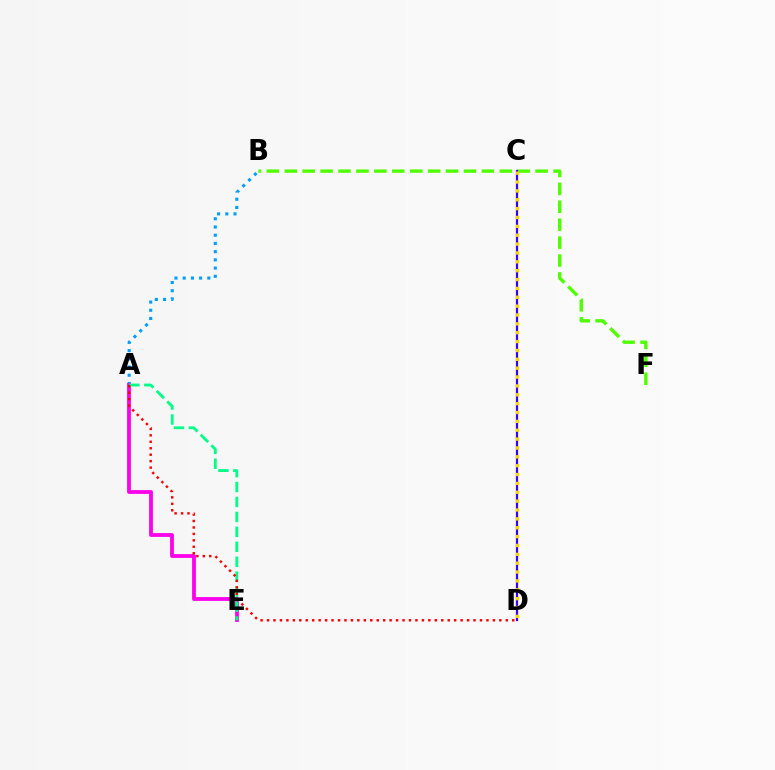{('A', 'B'): [{'color': '#009eff', 'line_style': 'dotted', 'thickness': 2.23}], ('A', 'E'): [{'color': '#ff00ed', 'line_style': 'solid', 'thickness': 2.74}, {'color': '#00ff86', 'line_style': 'dashed', 'thickness': 2.03}], ('A', 'D'): [{'color': '#ff0000', 'line_style': 'dotted', 'thickness': 1.75}], ('B', 'F'): [{'color': '#4fff00', 'line_style': 'dashed', 'thickness': 2.43}], ('C', 'D'): [{'color': '#3700ff', 'line_style': 'solid', 'thickness': 1.59}, {'color': '#ffd500', 'line_style': 'dotted', 'thickness': 2.41}]}